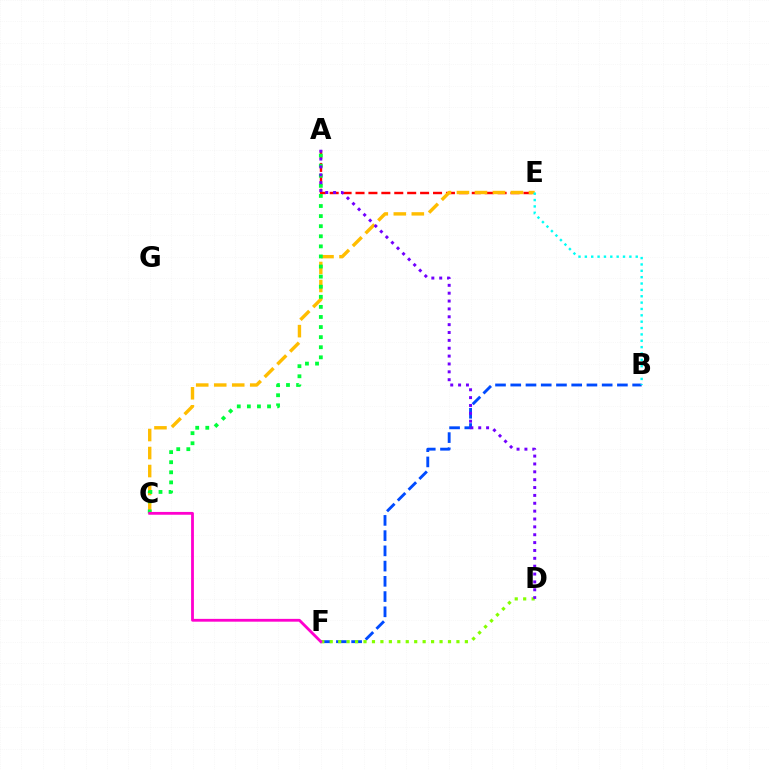{('A', 'E'): [{'color': '#ff0000', 'line_style': 'dashed', 'thickness': 1.75}], ('B', 'F'): [{'color': '#004bff', 'line_style': 'dashed', 'thickness': 2.07}], ('C', 'E'): [{'color': '#ffbd00', 'line_style': 'dashed', 'thickness': 2.45}], ('D', 'F'): [{'color': '#84ff00', 'line_style': 'dotted', 'thickness': 2.29}], ('B', 'E'): [{'color': '#00fff6', 'line_style': 'dotted', 'thickness': 1.73}], ('A', 'C'): [{'color': '#00ff39', 'line_style': 'dotted', 'thickness': 2.74}], ('C', 'F'): [{'color': '#ff00cf', 'line_style': 'solid', 'thickness': 2.02}], ('A', 'D'): [{'color': '#7200ff', 'line_style': 'dotted', 'thickness': 2.14}]}